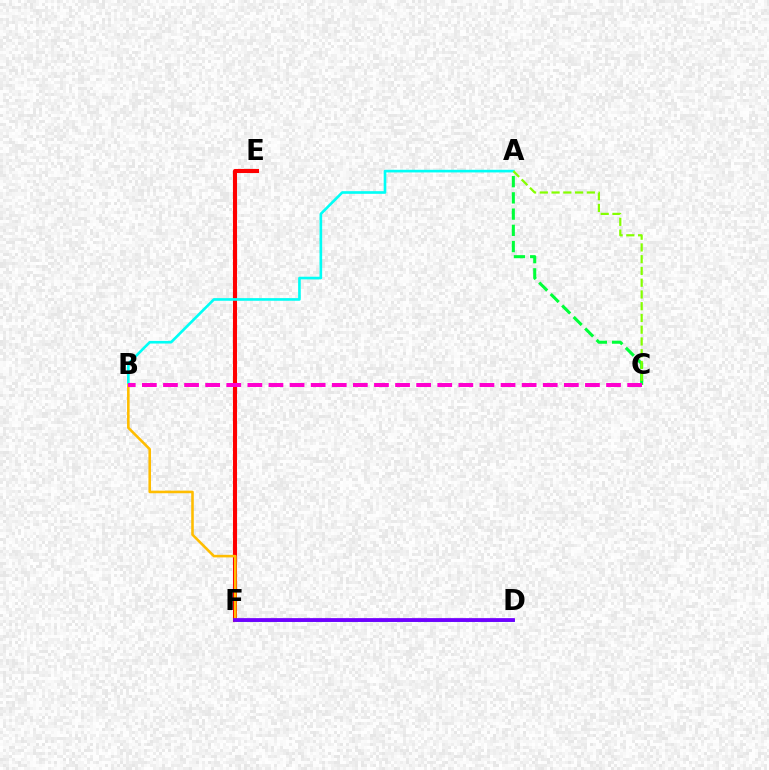{('A', 'C'): [{'color': '#00ff39', 'line_style': 'dashed', 'thickness': 2.2}, {'color': '#84ff00', 'line_style': 'dashed', 'thickness': 1.6}], ('E', 'F'): [{'color': '#ff0000', 'line_style': 'solid', 'thickness': 2.93}], ('A', 'B'): [{'color': '#00fff6', 'line_style': 'solid', 'thickness': 1.9}], ('D', 'F'): [{'color': '#004bff', 'line_style': 'solid', 'thickness': 1.89}, {'color': '#7200ff', 'line_style': 'solid', 'thickness': 2.7}], ('B', 'F'): [{'color': '#ffbd00', 'line_style': 'solid', 'thickness': 1.86}], ('B', 'C'): [{'color': '#ff00cf', 'line_style': 'dashed', 'thickness': 2.87}]}